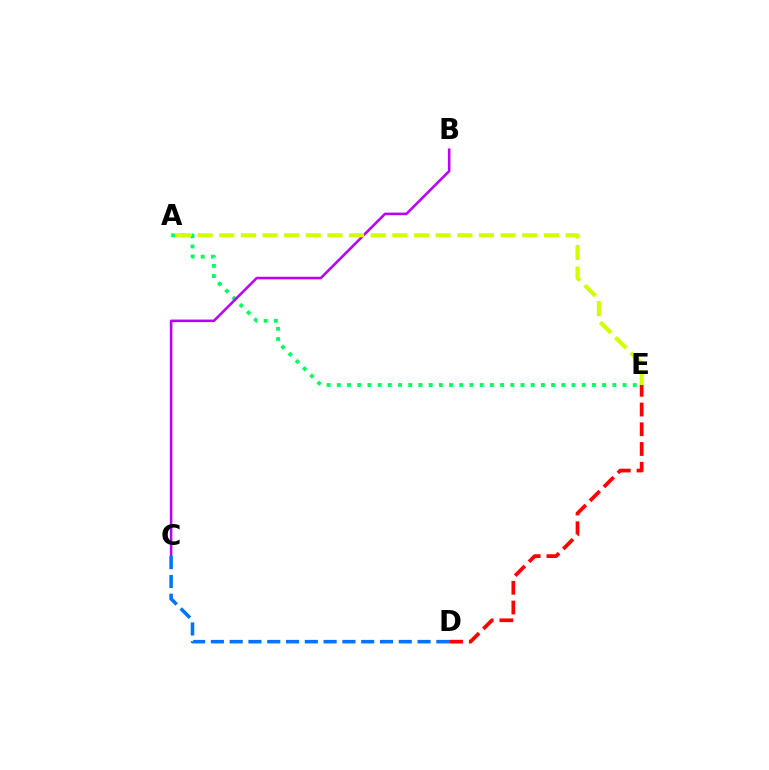{('A', 'E'): [{'color': '#00ff5c', 'line_style': 'dotted', 'thickness': 2.77}, {'color': '#d1ff00', 'line_style': 'dashed', 'thickness': 2.94}], ('B', 'C'): [{'color': '#b900ff', 'line_style': 'solid', 'thickness': 1.85}], ('D', 'E'): [{'color': '#ff0000', 'line_style': 'dashed', 'thickness': 2.68}], ('C', 'D'): [{'color': '#0074ff', 'line_style': 'dashed', 'thickness': 2.55}]}